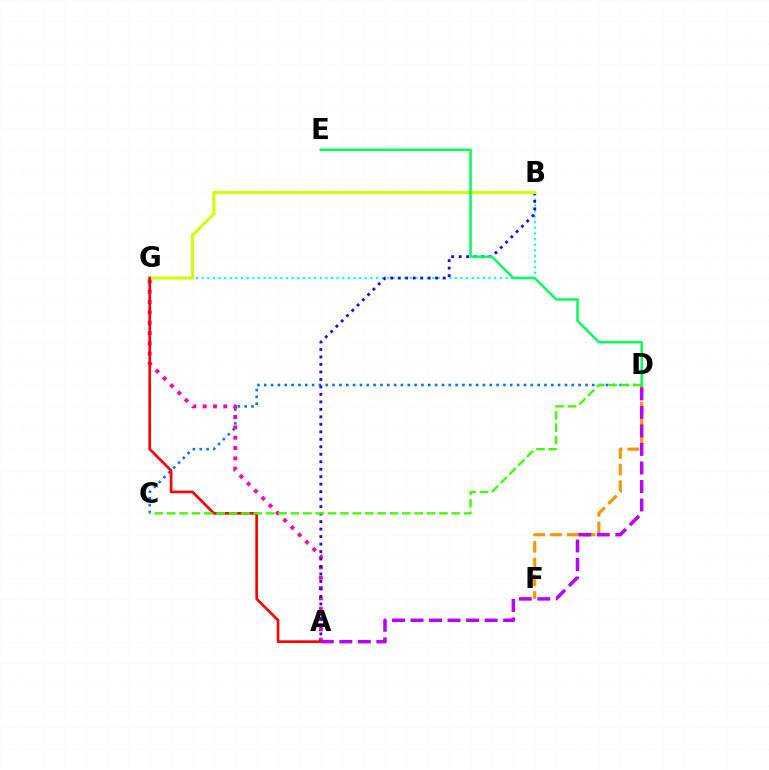{('C', 'D'): [{'color': '#0074ff', 'line_style': 'dotted', 'thickness': 1.86}, {'color': '#3dff00', 'line_style': 'dashed', 'thickness': 1.68}], ('B', 'G'): [{'color': '#00fff6', 'line_style': 'dotted', 'thickness': 1.53}, {'color': '#d1ff00', 'line_style': 'solid', 'thickness': 2.25}], ('A', 'G'): [{'color': '#ff00ac', 'line_style': 'dotted', 'thickness': 2.8}, {'color': '#ff0000', 'line_style': 'solid', 'thickness': 1.93}], ('A', 'B'): [{'color': '#2500ff', 'line_style': 'dotted', 'thickness': 2.03}], ('D', 'F'): [{'color': '#ff9400', 'line_style': 'dashed', 'thickness': 2.27}], ('D', 'E'): [{'color': '#00ff5c', 'line_style': 'solid', 'thickness': 1.78}], ('A', 'D'): [{'color': '#b900ff', 'line_style': 'dashed', 'thickness': 2.52}]}